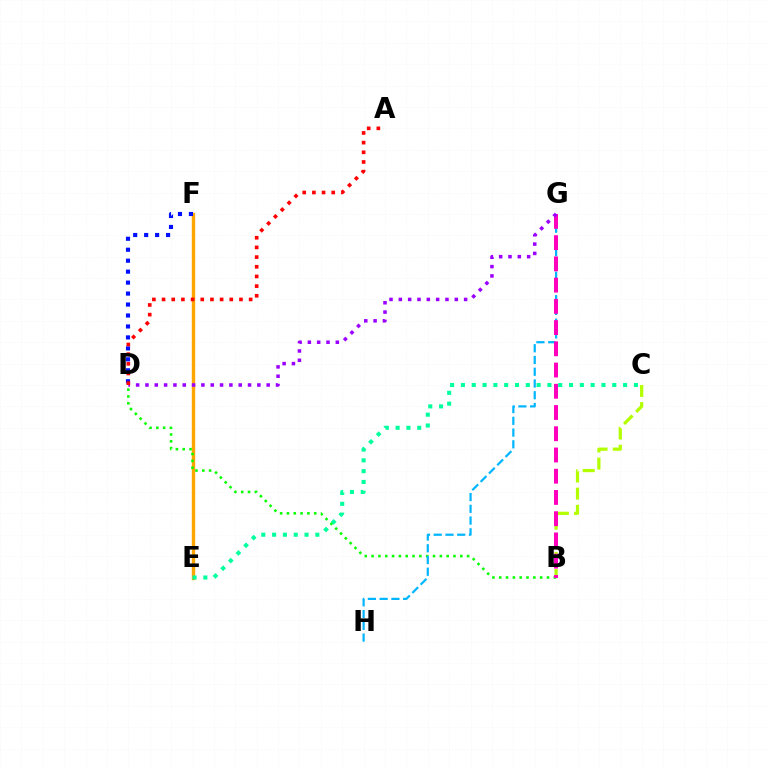{('E', 'F'): [{'color': '#ffa500', 'line_style': 'solid', 'thickness': 2.44}], ('B', 'D'): [{'color': '#08ff00', 'line_style': 'dotted', 'thickness': 1.85}], ('D', 'F'): [{'color': '#0010ff', 'line_style': 'dotted', 'thickness': 2.98}], ('G', 'H'): [{'color': '#00b5ff', 'line_style': 'dashed', 'thickness': 1.6}], ('B', 'C'): [{'color': '#b3ff00', 'line_style': 'dashed', 'thickness': 2.33}], ('B', 'G'): [{'color': '#ff00bd', 'line_style': 'dashed', 'thickness': 2.88}], ('C', 'E'): [{'color': '#00ff9d', 'line_style': 'dotted', 'thickness': 2.94}], ('D', 'G'): [{'color': '#9b00ff', 'line_style': 'dotted', 'thickness': 2.53}], ('A', 'D'): [{'color': '#ff0000', 'line_style': 'dotted', 'thickness': 2.63}]}